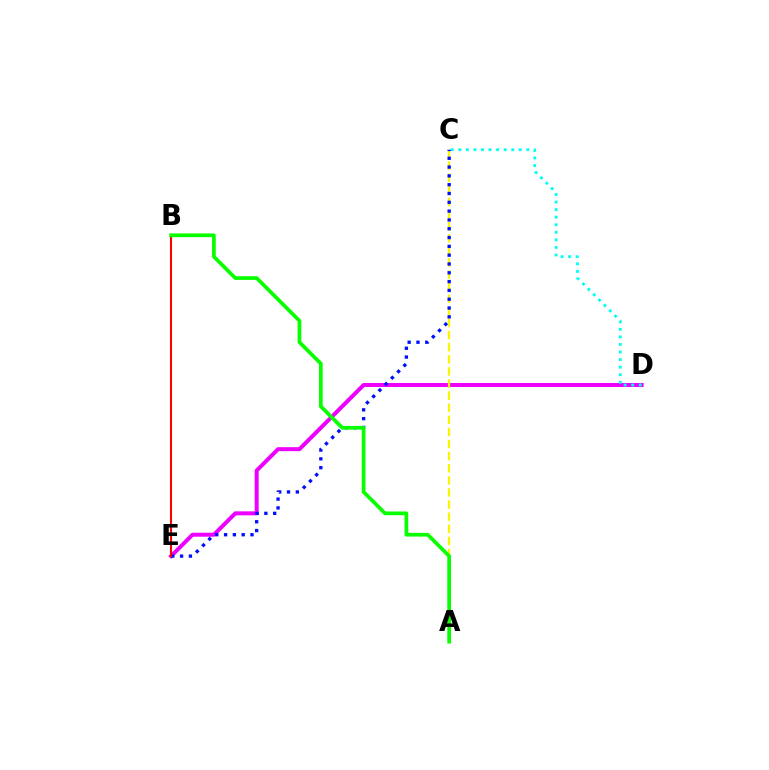{('D', 'E'): [{'color': '#ee00ff', 'line_style': 'solid', 'thickness': 2.87}], ('C', 'D'): [{'color': '#00fff6', 'line_style': 'dotted', 'thickness': 2.05}], ('A', 'C'): [{'color': '#fcf500', 'line_style': 'dashed', 'thickness': 1.64}], ('C', 'E'): [{'color': '#0010ff', 'line_style': 'dotted', 'thickness': 2.39}], ('B', 'E'): [{'color': '#ff0000', 'line_style': 'solid', 'thickness': 1.51}], ('A', 'B'): [{'color': '#08ff00', 'line_style': 'solid', 'thickness': 2.67}]}